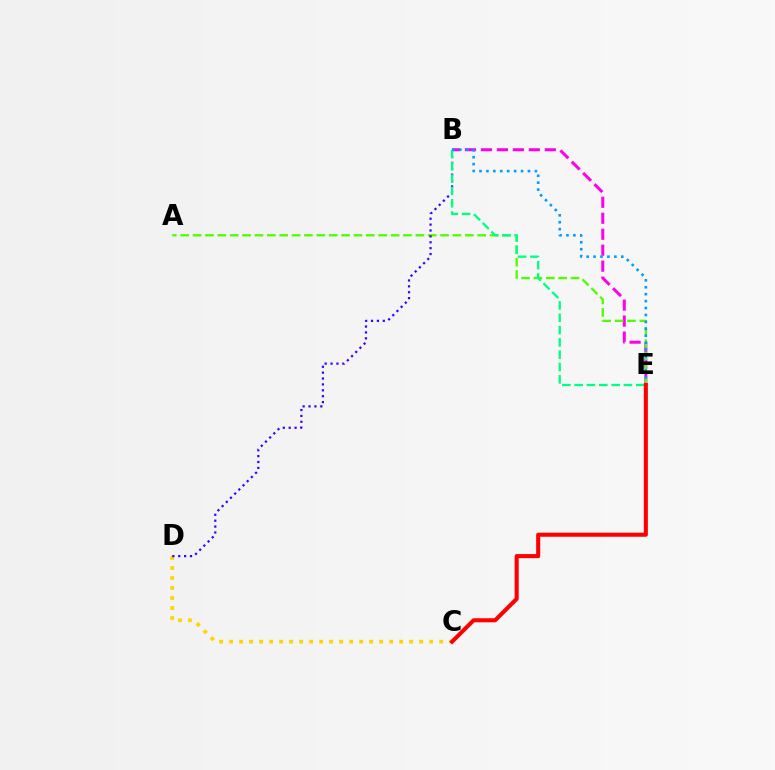{('B', 'E'): [{'color': '#ff00ed', 'line_style': 'dashed', 'thickness': 2.17}, {'color': '#00ff86', 'line_style': 'dashed', 'thickness': 1.67}, {'color': '#009eff', 'line_style': 'dotted', 'thickness': 1.88}], ('C', 'D'): [{'color': '#ffd500', 'line_style': 'dotted', 'thickness': 2.72}], ('A', 'E'): [{'color': '#4fff00', 'line_style': 'dashed', 'thickness': 1.68}], ('B', 'D'): [{'color': '#3700ff', 'line_style': 'dotted', 'thickness': 1.6}], ('C', 'E'): [{'color': '#ff0000', 'line_style': 'solid', 'thickness': 2.93}]}